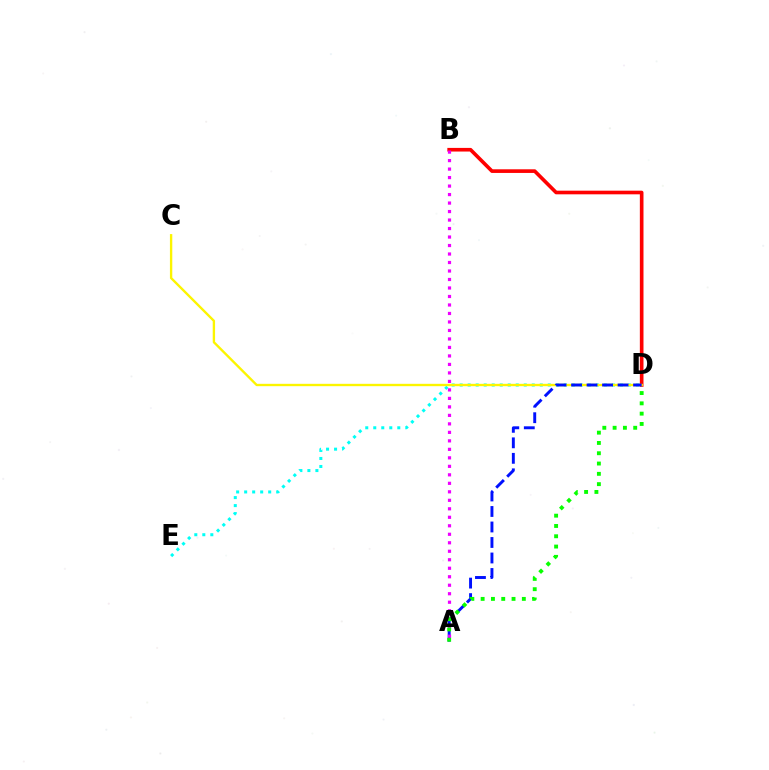{('B', 'D'): [{'color': '#ff0000', 'line_style': 'solid', 'thickness': 2.62}], ('D', 'E'): [{'color': '#00fff6', 'line_style': 'dotted', 'thickness': 2.18}], ('C', 'D'): [{'color': '#fcf500', 'line_style': 'solid', 'thickness': 1.7}], ('A', 'D'): [{'color': '#0010ff', 'line_style': 'dashed', 'thickness': 2.11}, {'color': '#08ff00', 'line_style': 'dotted', 'thickness': 2.8}], ('A', 'B'): [{'color': '#ee00ff', 'line_style': 'dotted', 'thickness': 2.31}]}